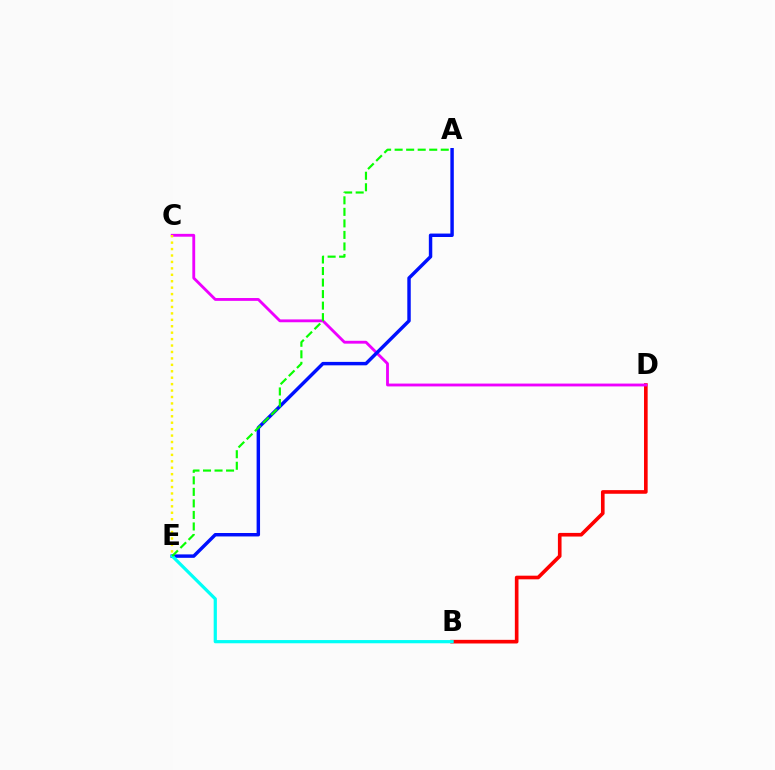{('B', 'D'): [{'color': '#ff0000', 'line_style': 'solid', 'thickness': 2.62}], ('C', 'D'): [{'color': '#ee00ff', 'line_style': 'solid', 'thickness': 2.05}], ('A', 'E'): [{'color': '#0010ff', 'line_style': 'solid', 'thickness': 2.47}, {'color': '#08ff00', 'line_style': 'dashed', 'thickness': 1.57}], ('C', 'E'): [{'color': '#fcf500', 'line_style': 'dotted', 'thickness': 1.75}], ('B', 'E'): [{'color': '#00fff6', 'line_style': 'solid', 'thickness': 2.31}]}